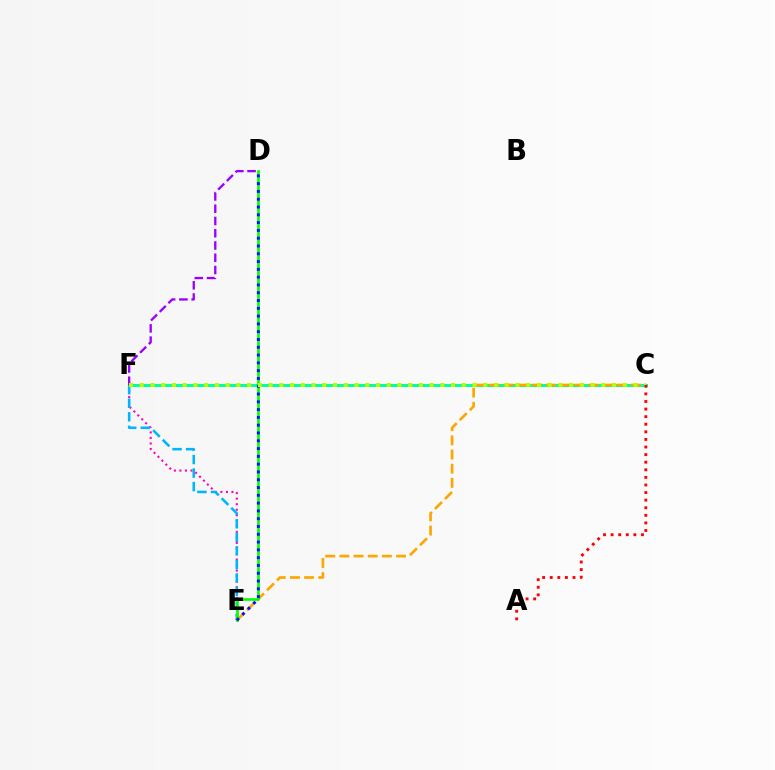{('C', 'F'): [{'color': '#00ff9d', 'line_style': 'solid', 'thickness': 2.14}, {'color': '#b3ff00', 'line_style': 'dotted', 'thickness': 2.92}], ('E', 'F'): [{'color': '#ff00bd', 'line_style': 'dotted', 'thickness': 1.5}, {'color': '#00b5ff', 'line_style': 'dashed', 'thickness': 1.84}], ('D', 'F'): [{'color': '#9b00ff', 'line_style': 'dashed', 'thickness': 1.67}], ('C', 'E'): [{'color': '#ffa500', 'line_style': 'dashed', 'thickness': 1.92}], ('D', 'E'): [{'color': '#08ff00', 'line_style': 'solid', 'thickness': 1.94}, {'color': '#0010ff', 'line_style': 'dotted', 'thickness': 2.12}], ('A', 'C'): [{'color': '#ff0000', 'line_style': 'dotted', 'thickness': 2.06}]}